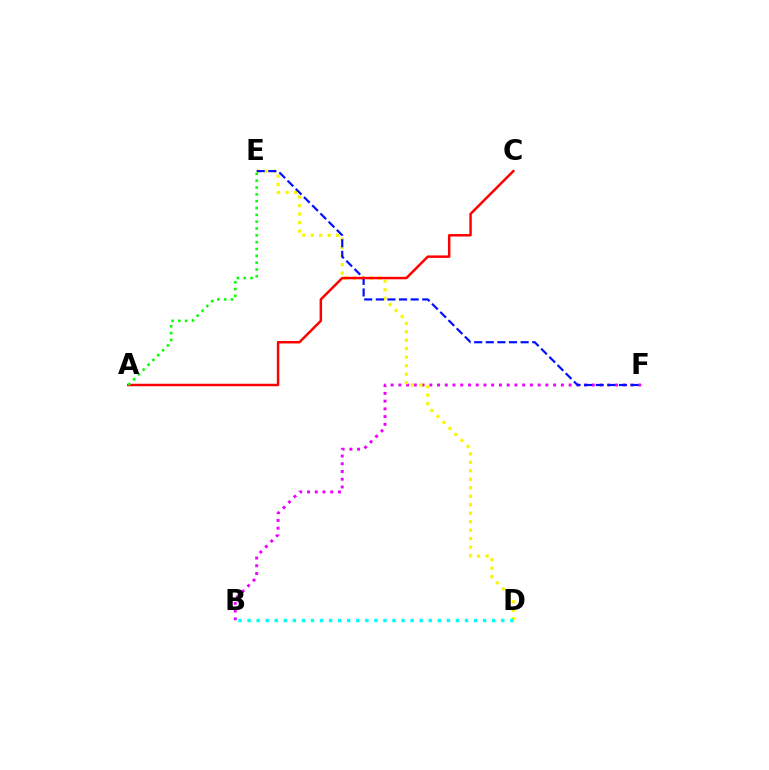{('B', 'F'): [{'color': '#ee00ff', 'line_style': 'dotted', 'thickness': 2.1}], ('D', 'E'): [{'color': '#fcf500', 'line_style': 'dotted', 'thickness': 2.3}], ('E', 'F'): [{'color': '#0010ff', 'line_style': 'dashed', 'thickness': 1.58}], ('B', 'D'): [{'color': '#00fff6', 'line_style': 'dotted', 'thickness': 2.46}], ('A', 'C'): [{'color': '#ff0000', 'line_style': 'solid', 'thickness': 1.78}], ('A', 'E'): [{'color': '#08ff00', 'line_style': 'dotted', 'thickness': 1.86}]}